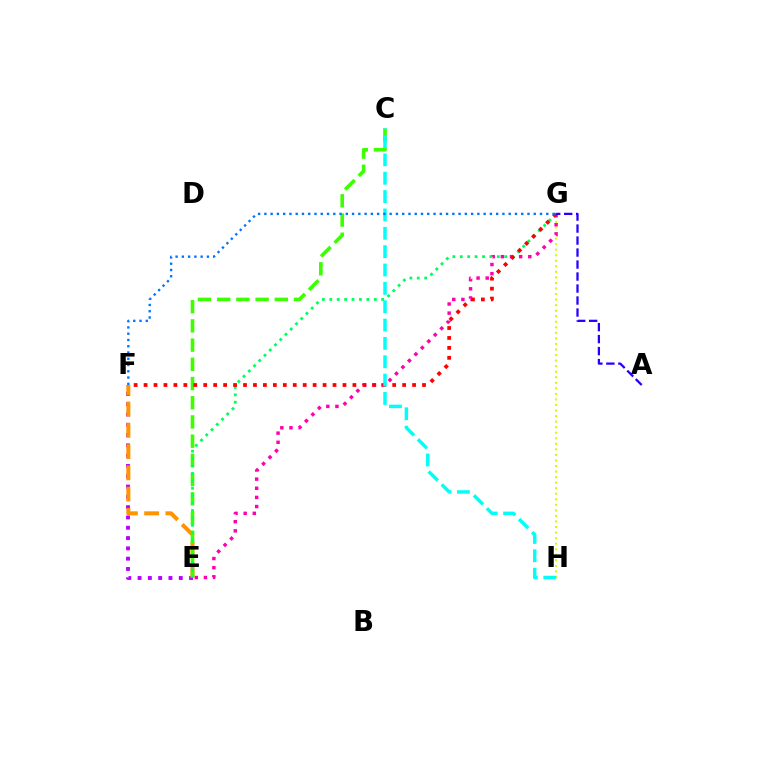{('G', 'H'): [{'color': '#d1ff00', 'line_style': 'dotted', 'thickness': 1.51}], ('E', 'G'): [{'color': '#ff00ac', 'line_style': 'dotted', 'thickness': 2.48}, {'color': '#00ff5c', 'line_style': 'dotted', 'thickness': 2.01}], ('E', 'F'): [{'color': '#b900ff', 'line_style': 'dotted', 'thickness': 2.8}, {'color': '#ff9400', 'line_style': 'dashed', 'thickness': 2.89}], ('C', 'E'): [{'color': '#3dff00', 'line_style': 'dashed', 'thickness': 2.61}], ('F', 'G'): [{'color': '#ff0000', 'line_style': 'dotted', 'thickness': 2.7}, {'color': '#0074ff', 'line_style': 'dotted', 'thickness': 1.7}], ('C', 'H'): [{'color': '#00fff6', 'line_style': 'dashed', 'thickness': 2.49}], ('A', 'G'): [{'color': '#2500ff', 'line_style': 'dashed', 'thickness': 1.63}]}